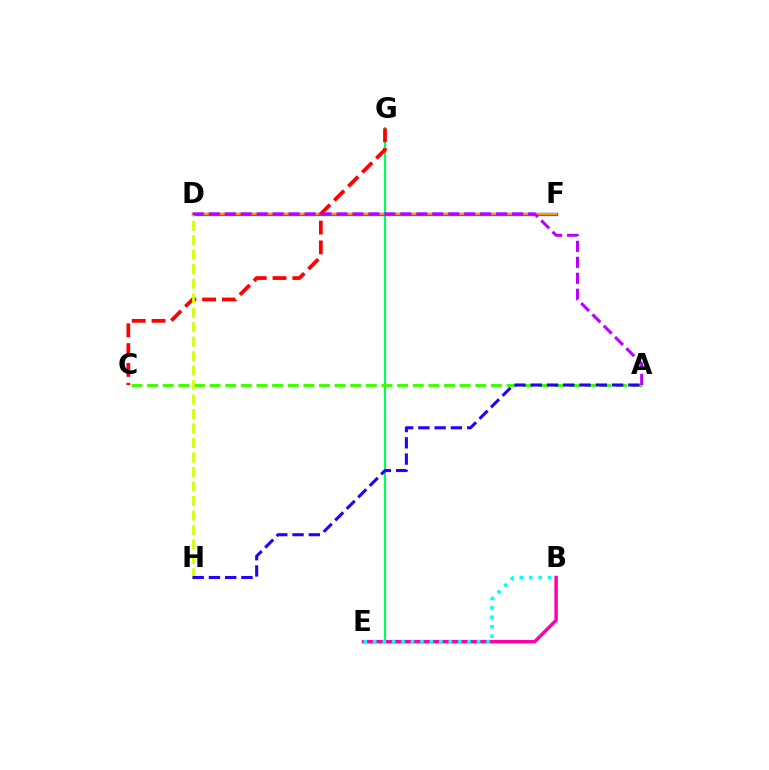{('E', 'G'): [{'color': '#00ff5c', 'line_style': 'solid', 'thickness': 1.53}], ('A', 'C'): [{'color': '#3dff00', 'line_style': 'dashed', 'thickness': 2.12}], ('D', 'F'): [{'color': '#0074ff', 'line_style': 'solid', 'thickness': 2.41}, {'color': '#ff9400', 'line_style': 'solid', 'thickness': 1.6}], ('B', 'E'): [{'color': '#ff00ac', 'line_style': 'solid', 'thickness': 2.49}, {'color': '#00fff6', 'line_style': 'dotted', 'thickness': 2.56}], ('C', 'G'): [{'color': '#ff0000', 'line_style': 'dashed', 'thickness': 2.69}], ('D', 'H'): [{'color': '#d1ff00', 'line_style': 'dashed', 'thickness': 1.97}], ('A', 'H'): [{'color': '#2500ff', 'line_style': 'dashed', 'thickness': 2.21}], ('A', 'D'): [{'color': '#b900ff', 'line_style': 'dashed', 'thickness': 2.17}]}